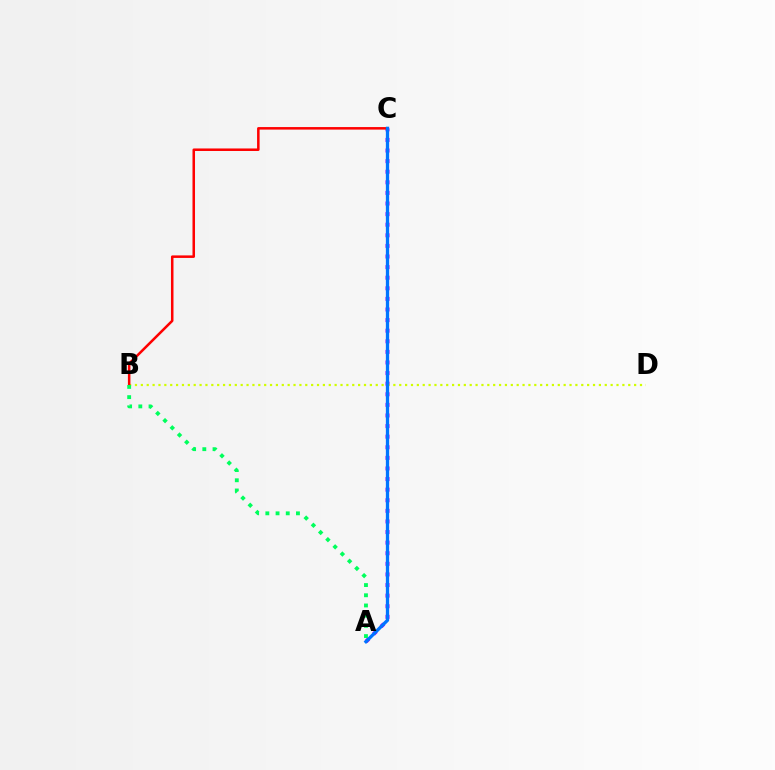{('A', 'C'): [{'color': '#b900ff', 'line_style': 'dotted', 'thickness': 2.88}, {'color': '#0074ff', 'line_style': 'solid', 'thickness': 2.36}], ('B', 'D'): [{'color': '#d1ff00', 'line_style': 'dotted', 'thickness': 1.6}], ('B', 'C'): [{'color': '#ff0000', 'line_style': 'solid', 'thickness': 1.82}], ('A', 'B'): [{'color': '#00ff5c', 'line_style': 'dotted', 'thickness': 2.77}]}